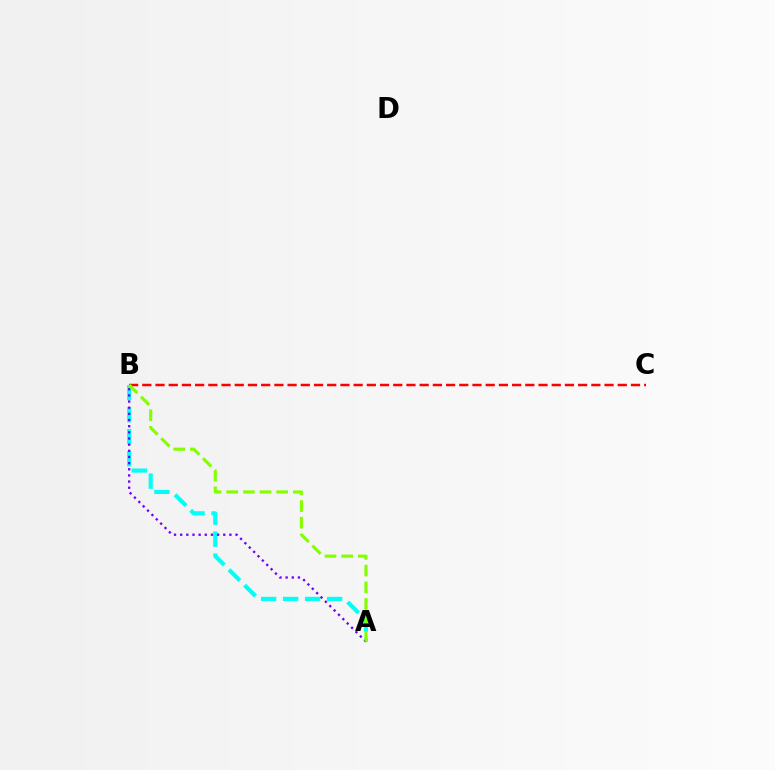{('A', 'B'): [{'color': '#00fff6', 'line_style': 'dashed', 'thickness': 2.99}, {'color': '#7200ff', 'line_style': 'dotted', 'thickness': 1.67}, {'color': '#84ff00', 'line_style': 'dashed', 'thickness': 2.26}], ('B', 'C'): [{'color': '#ff0000', 'line_style': 'dashed', 'thickness': 1.79}]}